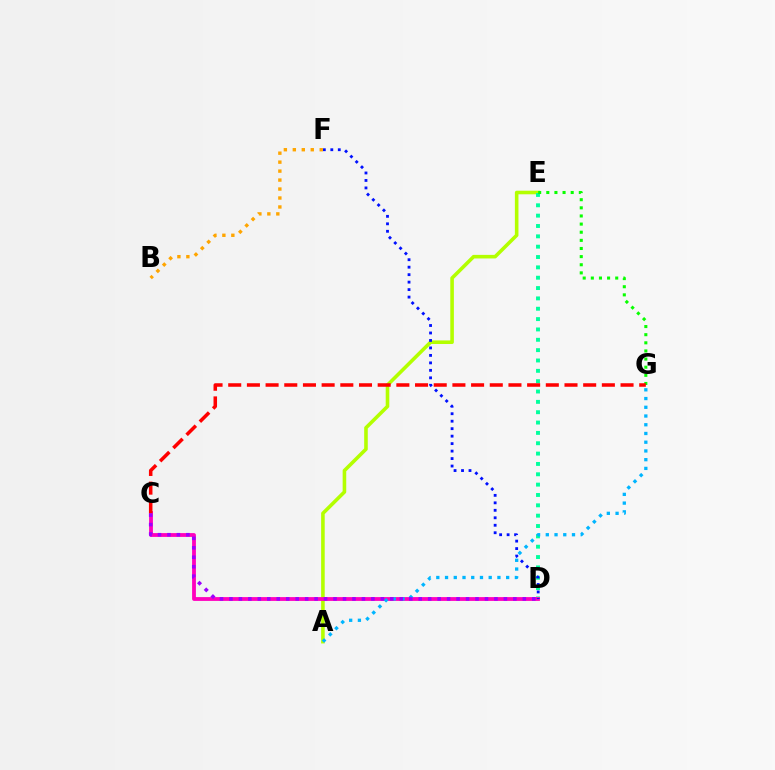{('A', 'E'): [{'color': '#b3ff00', 'line_style': 'solid', 'thickness': 2.58}], ('D', 'E'): [{'color': '#00ff9d', 'line_style': 'dotted', 'thickness': 2.81}], ('E', 'G'): [{'color': '#08ff00', 'line_style': 'dotted', 'thickness': 2.21}], ('C', 'D'): [{'color': '#ff00bd', 'line_style': 'solid', 'thickness': 2.74}, {'color': '#9b00ff', 'line_style': 'dotted', 'thickness': 2.57}], ('D', 'F'): [{'color': '#0010ff', 'line_style': 'dotted', 'thickness': 2.03}], ('C', 'G'): [{'color': '#ff0000', 'line_style': 'dashed', 'thickness': 2.54}], ('B', 'F'): [{'color': '#ffa500', 'line_style': 'dotted', 'thickness': 2.44}], ('A', 'G'): [{'color': '#00b5ff', 'line_style': 'dotted', 'thickness': 2.37}]}